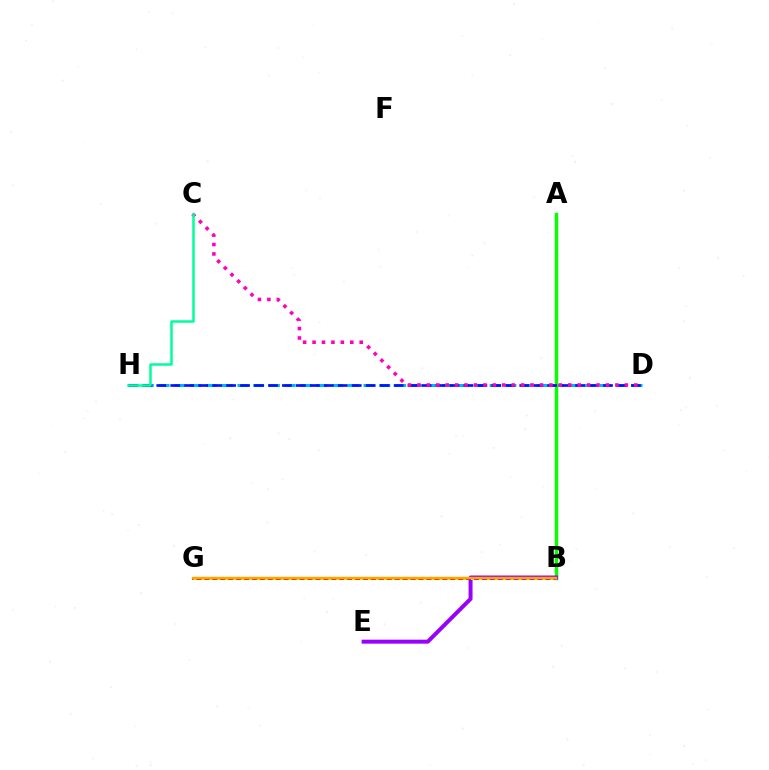{('B', 'G'): [{'color': '#ff0000', 'line_style': 'solid', 'thickness': 2.05}, {'color': '#b3ff00', 'line_style': 'dotted', 'thickness': 2.15}, {'color': '#ffa500', 'line_style': 'solid', 'thickness': 1.75}], ('D', 'H'): [{'color': '#00b5ff', 'line_style': 'dashed', 'thickness': 2.14}, {'color': '#0010ff', 'line_style': 'dashed', 'thickness': 1.9}], ('A', 'B'): [{'color': '#08ff00', 'line_style': 'solid', 'thickness': 2.48}], ('B', 'E'): [{'color': '#9b00ff', 'line_style': 'solid', 'thickness': 2.86}], ('C', 'D'): [{'color': '#ff00bd', 'line_style': 'dotted', 'thickness': 2.56}], ('C', 'H'): [{'color': '#00ff9d', 'line_style': 'solid', 'thickness': 1.81}]}